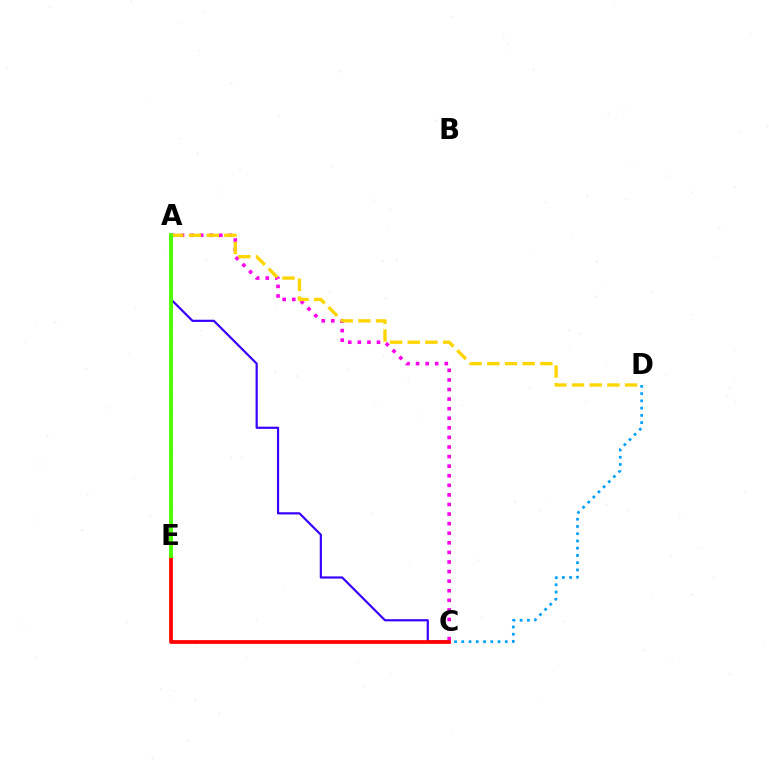{('C', 'D'): [{'color': '#009eff', 'line_style': 'dotted', 'thickness': 1.97}], ('A', 'C'): [{'color': '#ff00ed', 'line_style': 'dotted', 'thickness': 2.6}, {'color': '#3700ff', 'line_style': 'solid', 'thickness': 1.58}], ('A', 'E'): [{'color': '#00ff86', 'line_style': 'dashed', 'thickness': 1.91}, {'color': '#4fff00', 'line_style': 'solid', 'thickness': 2.79}], ('A', 'D'): [{'color': '#ffd500', 'line_style': 'dashed', 'thickness': 2.4}], ('C', 'E'): [{'color': '#ff0000', 'line_style': 'solid', 'thickness': 2.69}]}